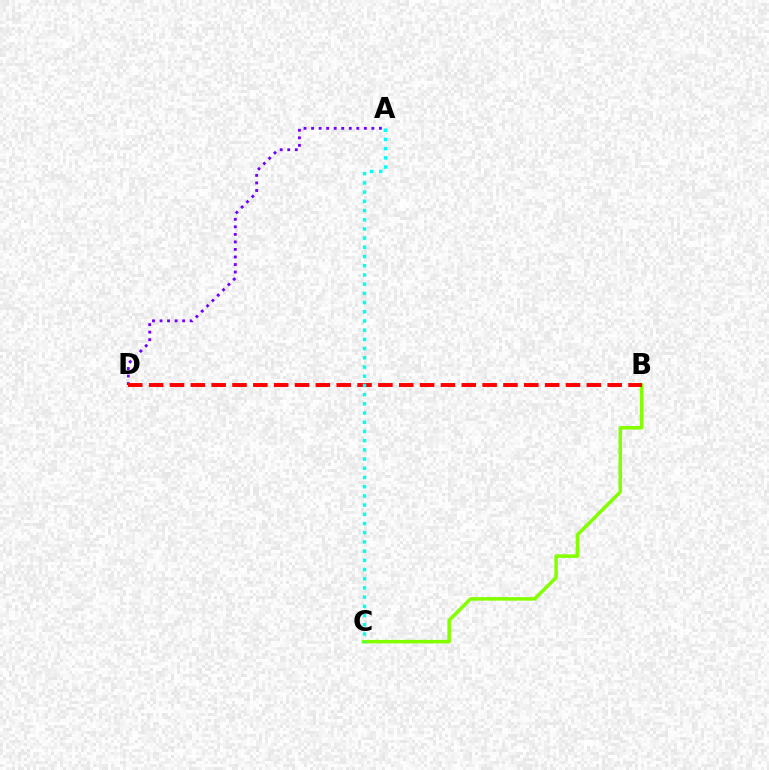{('B', 'C'): [{'color': '#84ff00', 'line_style': 'solid', 'thickness': 2.54}], ('A', 'D'): [{'color': '#7200ff', 'line_style': 'dotted', 'thickness': 2.05}], ('B', 'D'): [{'color': '#ff0000', 'line_style': 'dashed', 'thickness': 2.83}], ('A', 'C'): [{'color': '#00fff6', 'line_style': 'dotted', 'thickness': 2.5}]}